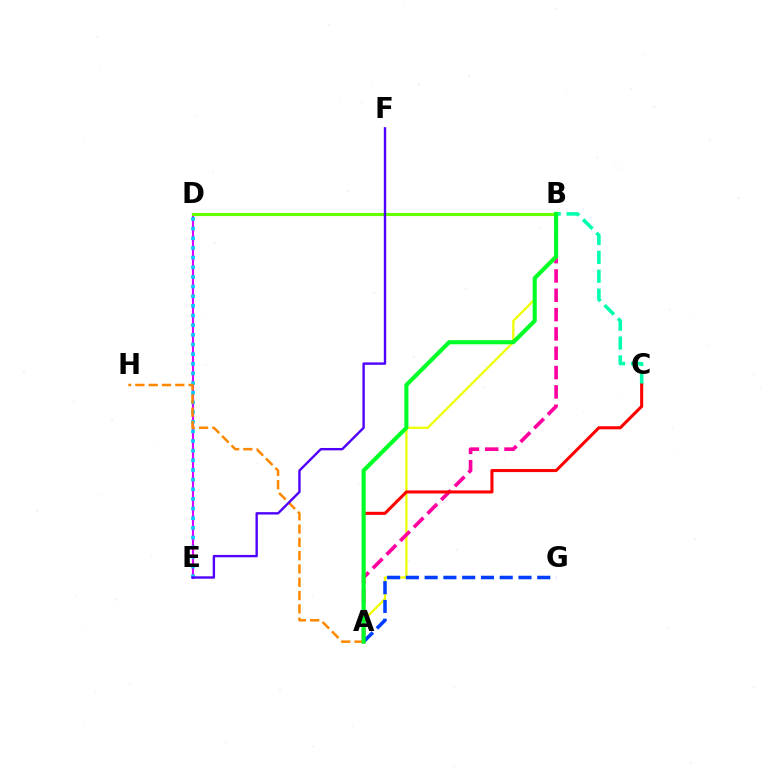{('D', 'E'): [{'color': '#d600ff', 'line_style': 'solid', 'thickness': 1.53}, {'color': '#00c7ff', 'line_style': 'dotted', 'thickness': 2.62}], ('B', 'C'): [{'color': '#00ffaf', 'line_style': 'dashed', 'thickness': 2.57}], ('B', 'D'): [{'color': '#66ff00', 'line_style': 'solid', 'thickness': 2.24}], ('A', 'B'): [{'color': '#eeff00', 'line_style': 'solid', 'thickness': 1.64}, {'color': '#ff00a0', 'line_style': 'dashed', 'thickness': 2.63}, {'color': '#00ff27', 'line_style': 'solid', 'thickness': 2.96}], ('A', 'H'): [{'color': '#ff8800', 'line_style': 'dashed', 'thickness': 1.81}], ('E', 'F'): [{'color': '#4f00ff', 'line_style': 'solid', 'thickness': 1.71}], ('A', 'G'): [{'color': '#003fff', 'line_style': 'dashed', 'thickness': 2.55}], ('A', 'C'): [{'color': '#ff0000', 'line_style': 'solid', 'thickness': 2.21}]}